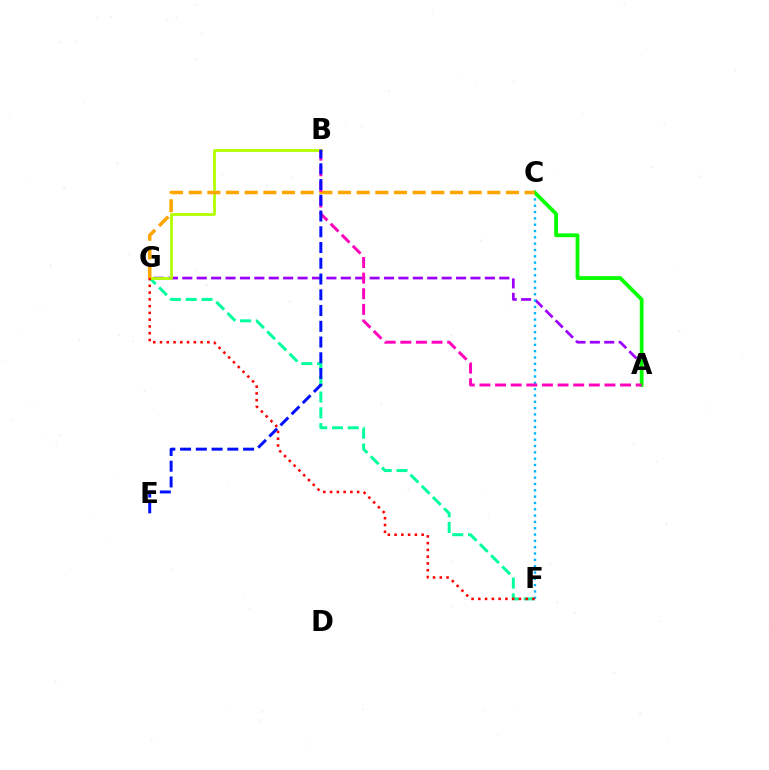{('F', 'G'): [{'color': '#00ff9d', 'line_style': 'dashed', 'thickness': 2.15}, {'color': '#ff0000', 'line_style': 'dotted', 'thickness': 1.84}], ('A', 'G'): [{'color': '#9b00ff', 'line_style': 'dashed', 'thickness': 1.96}], ('C', 'F'): [{'color': '#00b5ff', 'line_style': 'dotted', 'thickness': 1.72}], ('A', 'C'): [{'color': '#08ff00', 'line_style': 'solid', 'thickness': 2.73}], ('B', 'G'): [{'color': '#b3ff00', 'line_style': 'solid', 'thickness': 2.01}], ('C', 'G'): [{'color': '#ffa500', 'line_style': 'dashed', 'thickness': 2.54}], ('A', 'B'): [{'color': '#ff00bd', 'line_style': 'dashed', 'thickness': 2.12}], ('B', 'E'): [{'color': '#0010ff', 'line_style': 'dashed', 'thickness': 2.14}]}